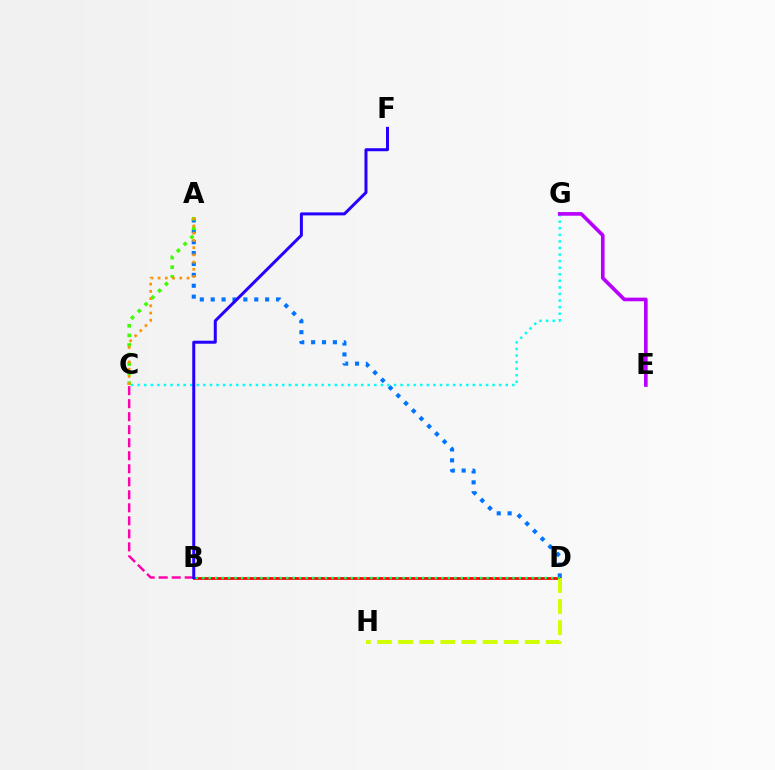{('C', 'G'): [{'color': '#00fff6', 'line_style': 'dotted', 'thickness': 1.79}], ('B', 'D'): [{'color': '#ff0000', 'line_style': 'solid', 'thickness': 1.98}, {'color': '#00ff5c', 'line_style': 'dotted', 'thickness': 1.76}], ('E', 'G'): [{'color': '#b900ff', 'line_style': 'solid', 'thickness': 2.62}], ('D', 'H'): [{'color': '#d1ff00', 'line_style': 'dashed', 'thickness': 2.87}], ('A', 'D'): [{'color': '#0074ff', 'line_style': 'dotted', 'thickness': 2.96}], ('B', 'C'): [{'color': '#ff00ac', 'line_style': 'dashed', 'thickness': 1.77}], ('A', 'C'): [{'color': '#3dff00', 'line_style': 'dotted', 'thickness': 2.6}, {'color': '#ff9400', 'line_style': 'dotted', 'thickness': 1.96}], ('B', 'F'): [{'color': '#2500ff', 'line_style': 'solid', 'thickness': 2.16}]}